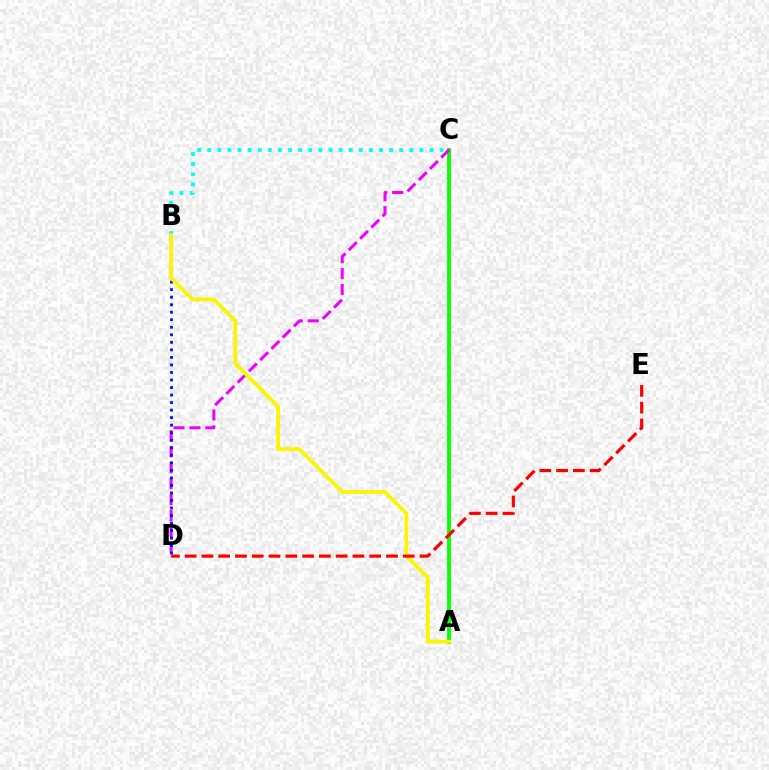{('A', 'C'): [{'color': '#08ff00', 'line_style': 'solid', 'thickness': 2.75}], ('C', 'D'): [{'color': '#ee00ff', 'line_style': 'dashed', 'thickness': 2.16}], ('B', 'C'): [{'color': '#00fff6', 'line_style': 'dotted', 'thickness': 2.75}], ('B', 'D'): [{'color': '#0010ff', 'line_style': 'dotted', 'thickness': 2.05}], ('A', 'B'): [{'color': '#fcf500', 'line_style': 'solid', 'thickness': 2.69}], ('D', 'E'): [{'color': '#ff0000', 'line_style': 'dashed', 'thickness': 2.28}]}